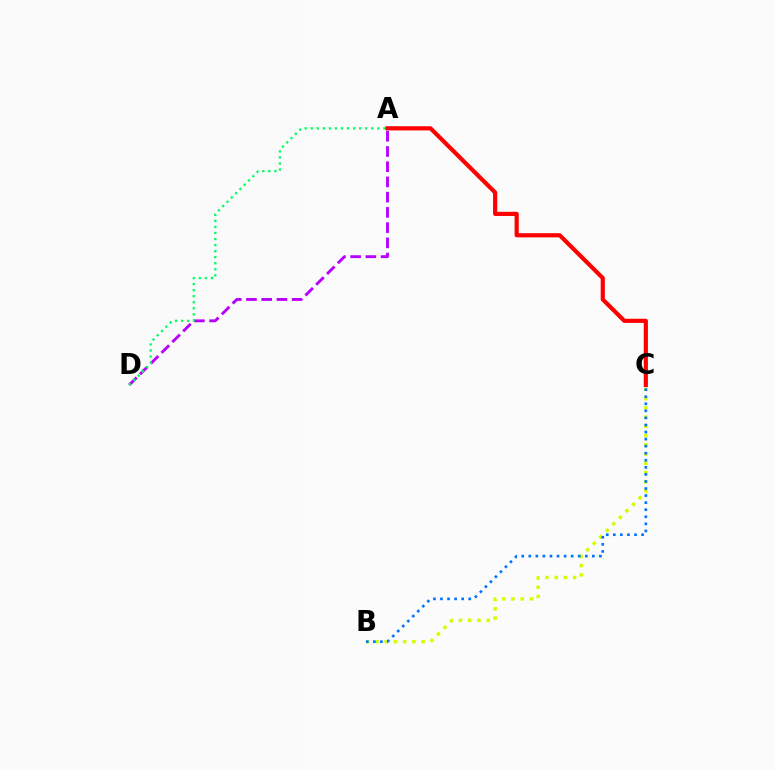{('B', 'C'): [{'color': '#d1ff00', 'line_style': 'dotted', 'thickness': 2.51}, {'color': '#0074ff', 'line_style': 'dotted', 'thickness': 1.92}], ('A', 'D'): [{'color': '#b900ff', 'line_style': 'dashed', 'thickness': 2.07}, {'color': '#00ff5c', 'line_style': 'dotted', 'thickness': 1.64}], ('A', 'C'): [{'color': '#ff0000', 'line_style': 'solid', 'thickness': 3.0}]}